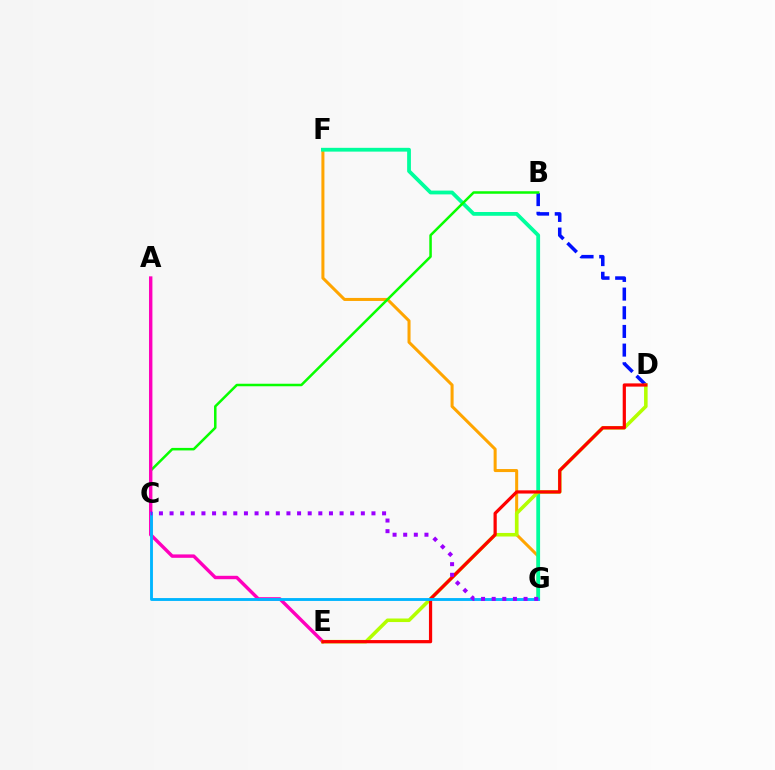{('B', 'D'): [{'color': '#0010ff', 'line_style': 'dashed', 'thickness': 2.54}], ('F', 'G'): [{'color': '#ffa500', 'line_style': 'solid', 'thickness': 2.18}, {'color': '#00ff9d', 'line_style': 'solid', 'thickness': 2.73}], ('B', 'C'): [{'color': '#08ff00', 'line_style': 'solid', 'thickness': 1.81}], ('A', 'E'): [{'color': '#ff00bd', 'line_style': 'solid', 'thickness': 2.45}], ('D', 'E'): [{'color': '#b3ff00', 'line_style': 'solid', 'thickness': 2.56}, {'color': '#ff0000', 'line_style': 'solid', 'thickness': 2.32}], ('C', 'G'): [{'color': '#00b5ff', 'line_style': 'solid', 'thickness': 2.07}, {'color': '#9b00ff', 'line_style': 'dotted', 'thickness': 2.89}]}